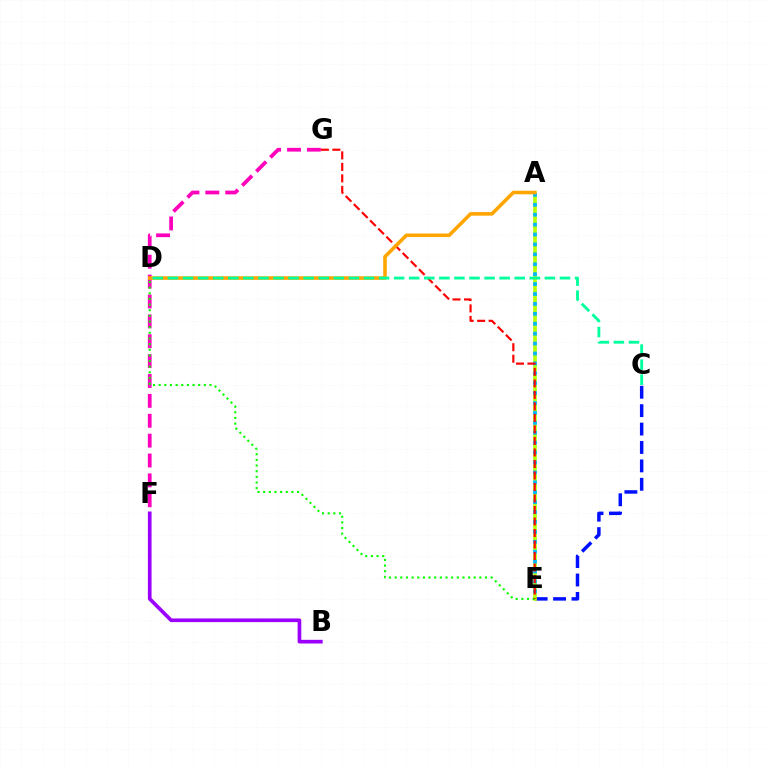{('C', 'E'): [{'color': '#0010ff', 'line_style': 'dashed', 'thickness': 2.5}], ('F', 'G'): [{'color': '#ff00bd', 'line_style': 'dashed', 'thickness': 2.7}], ('A', 'E'): [{'color': '#b3ff00', 'line_style': 'solid', 'thickness': 2.63}, {'color': '#00b5ff', 'line_style': 'dotted', 'thickness': 2.69}], ('D', 'E'): [{'color': '#08ff00', 'line_style': 'dotted', 'thickness': 1.53}], ('E', 'G'): [{'color': '#ff0000', 'line_style': 'dashed', 'thickness': 1.56}], ('A', 'D'): [{'color': '#ffa500', 'line_style': 'solid', 'thickness': 2.57}], ('B', 'F'): [{'color': '#9b00ff', 'line_style': 'solid', 'thickness': 2.64}], ('C', 'D'): [{'color': '#00ff9d', 'line_style': 'dashed', 'thickness': 2.05}]}